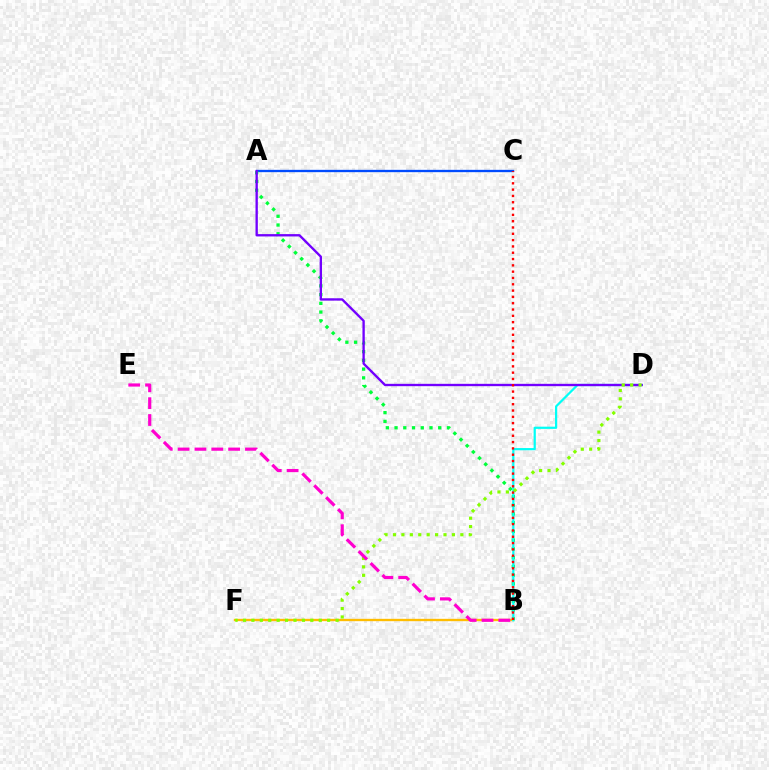{('A', 'C'): [{'color': '#004bff', 'line_style': 'solid', 'thickness': 1.67}], ('A', 'B'): [{'color': '#00ff39', 'line_style': 'dotted', 'thickness': 2.37}], ('B', 'F'): [{'color': '#ffbd00', 'line_style': 'solid', 'thickness': 1.69}], ('B', 'D'): [{'color': '#00fff6', 'line_style': 'solid', 'thickness': 1.59}], ('A', 'D'): [{'color': '#7200ff', 'line_style': 'solid', 'thickness': 1.69}], ('D', 'F'): [{'color': '#84ff00', 'line_style': 'dotted', 'thickness': 2.29}], ('B', 'E'): [{'color': '#ff00cf', 'line_style': 'dashed', 'thickness': 2.29}], ('B', 'C'): [{'color': '#ff0000', 'line_style': 'dotted', 'thickness': 1.71}]}